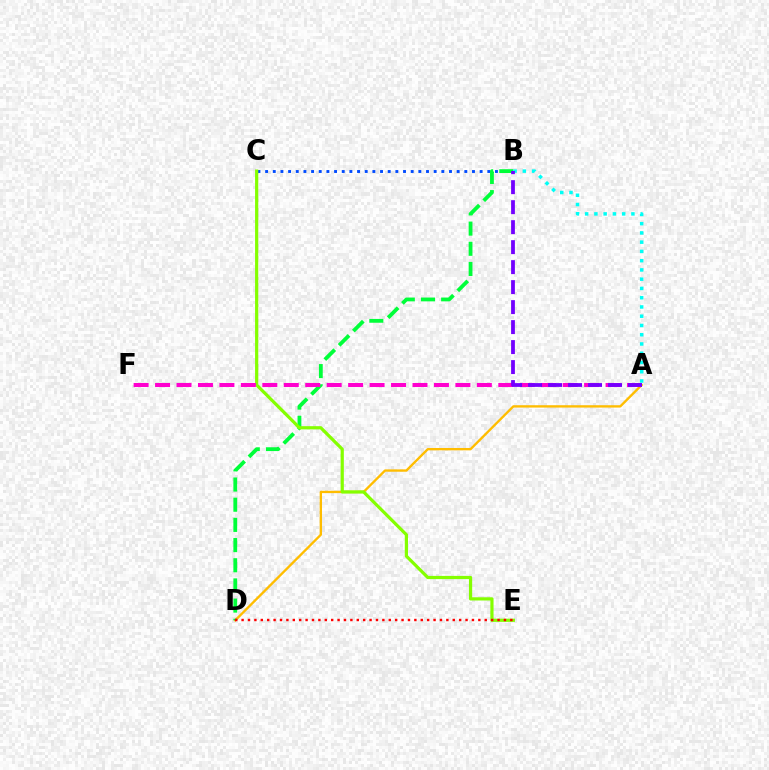{('B', 'C'): [{'color': '#004bff', 'line_style': 'dotted', 'thickness': 2.08}], ('A', 'D'): [{'color': '#ffbd00', 'line_style': 'solid', 'thickness': 1.69}], ('B', 'D'): [{'color': '#00ff39', 'line_style': 'dashed', 'thickness': 2.74}], ('C', 'E'): [{'color': '#84ff00', 'line_style': 'solid', 'thickness': 2.31}], ('A', 'F'): [{'color': '#ff00cf', 'line_style': 'dashed', 'thickness': 2.91}], ('D', 'E'): [{'color': '#ff0000', 'line_style': 'dotted', 'thickness': 1.74}], ('A', 'B'): [{'color': '#00fff6', 'line_style': 'dotted', 'thickness': 2.51}, {'color': '#7200ff', 'line_style': 'dashed', 'thickness': 2.72}]}